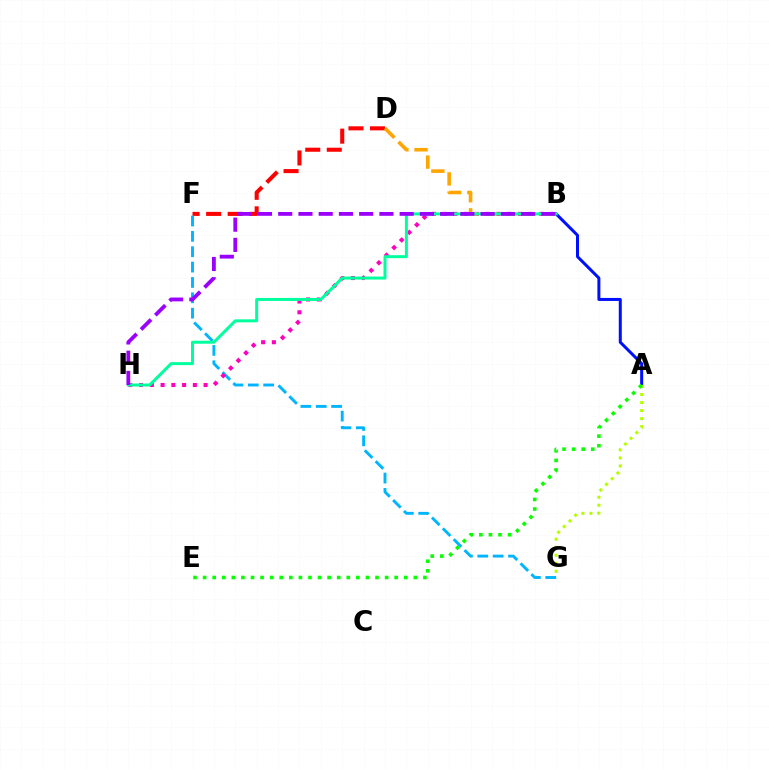{('D', 'F'): [{'color': '#ff0000', 'line_style': 'dashed', 'thickness': 2.93}], ('F', 'G'): [{'color': '#00b5ff', 'line_style': 'dashed', 'thickness': 2.09}], ('B', 'H'): [{'color': '#ff00bd', 'line_style': 'dotted', 'thickness': 2.92}, {'color': '#00ff9d', 'line_style': 'solid', 'thickness': 2.15}, {'color': '#9b00ff', 'line_style': 'dashed', 'thickness': 2.75}], ('A', 'B'): [{'color': '#0010ff', 'line_style': 'solid', 'thickness': 2.16}], ('B', 'D'): [{'color': '#ffa500', 'line_style': 'dashed', 'thickness': 2.6}], ('A', 'G'): [{'color': '#b3ff00', 'line_style': 'dotted', 'thickness': 2.18}], ('A', 'E'): [{'color': '#08ff00', 'line_style': 'dotted', 'thickness': 2.6}]}